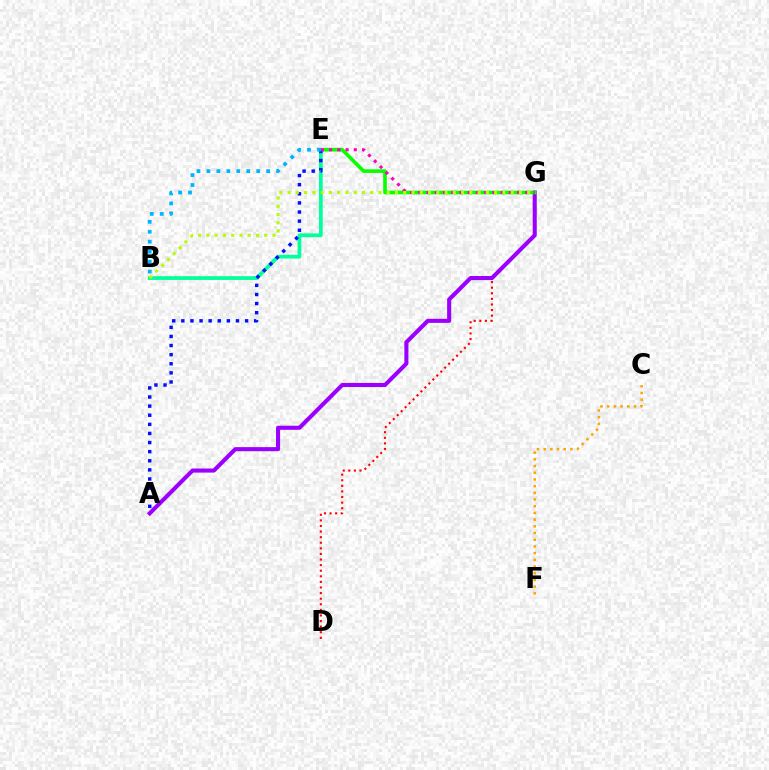{('D', 'G'): [{'color': '#ff0000', 'line_style': 'dotted', 'thickness': 1.52}], ('A', 'G'): [{'color': '#9b00ff', 'line_style': 'solid', 'thickness': 2.94}], ('B', 'E'): [{'color': '#00ff9d', 'line_style': 'solid', 'thickness': 2.69}, {'color': '#00b5ff', 'line_style': 'dotted', 'thickness': 2.7}], ('C', 'F'): [{'color': '#ffa500', 'line_style': 'dotted', 'thickness': 1.82}], ('E', 'G'): [{'color': '#08ff00', 'line_style': 'solid', 'thickness': 2.61}, {'color': '#ff00bd', 'line_style': 'dotted', 'thickness': 2.24}], ('A', 'E'): [{'color': '#0010ff', 'line_style': 'dotted', 'thickness': 2.47}], ('B', 'G'): [{'color': '#b3ff00', 'line_style': 'dotted', 'thickness': 2.24}]}